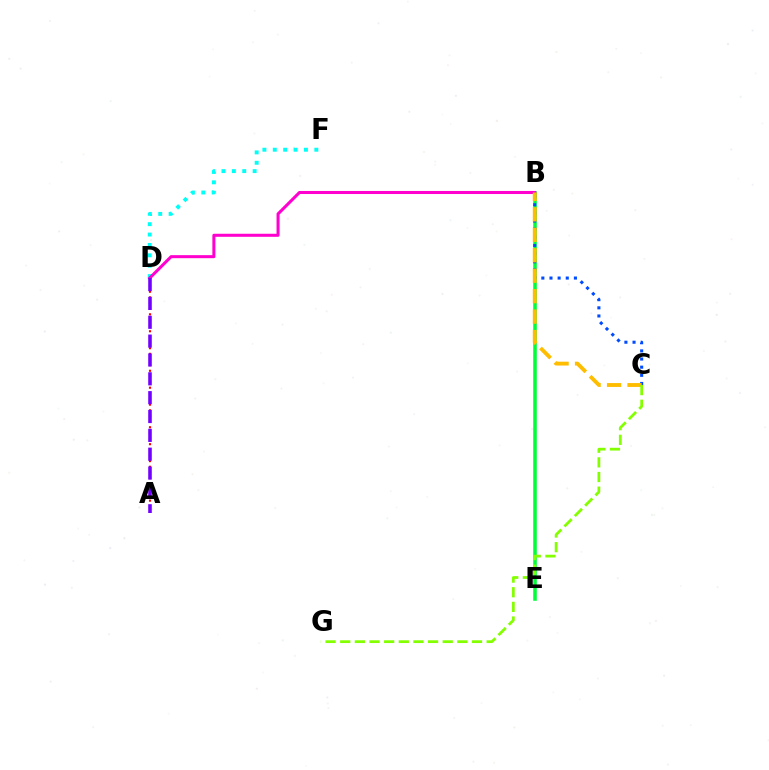{('D', 'F'): [{'color': '#00fff6', 'line_style': 'dotted', 'thickness': 2.82}], ('B', 'E'): [{'color': '#00ff39', 'line_style': 'solid', 'thickness': 2.57}], ('B', 'D'): [{'color': '#ff00cf', 'line_style': 'solid', 'thickness': 2.19}], ('A', 'D'): [{'color': '#ff0000', 'line_style': 'dotted', 'thickness': 1.53}, {'color': '#7200ff', 'line_style': 'dashed', 'thickness': 2.56}], ('B', 'C'): [{'color': '#004bff', 'line_style': 'dotted', 'thickness': 2.21}, {'color': '#ffbd00', 'line_style': 'dashed', 'thickness': 2.78}], ('C', 'G'): [{'color': '#84ff00', 'line_style': 'dashed', 'thickness': 1.99}]}